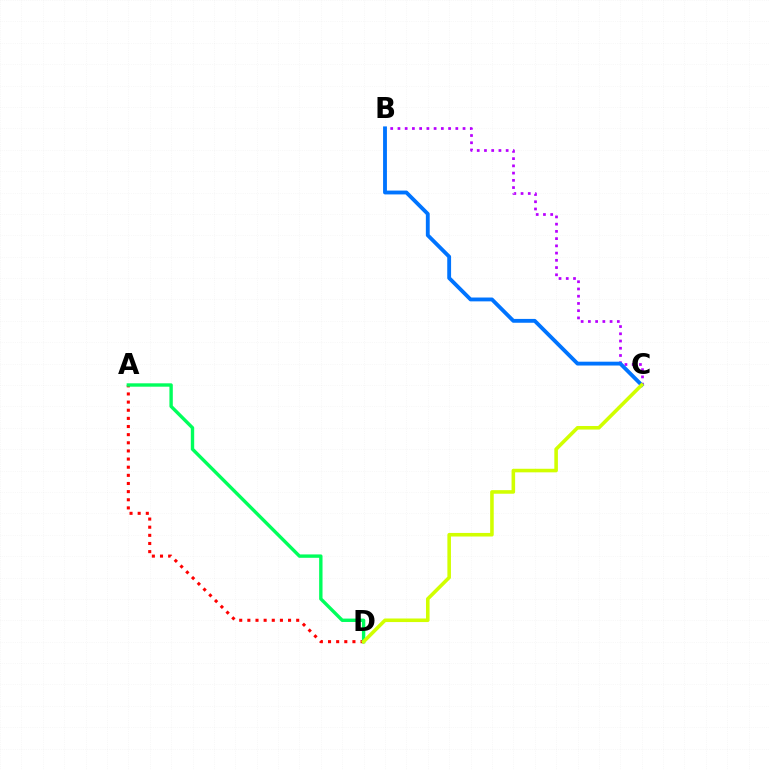{('B', 'C'): [{'color': '#b900ff', 'line_style': 'dotted', 'thickness': 1.97}, {'color': '#0074ff', 'line_style': 'solid', 'thickness': 2.77}], ('A', 'D'): [{'color': '#ff0000', 'line_style': 'dotted', 'thickness': 2.21}, {'color': '#00ff5c', 'line_style': 'solid', 'thickness': 2.44}], ('C', 'D'): [{'color': '#d1ff00', 'line_style': 'solid', 'thickness': 2.57}]}